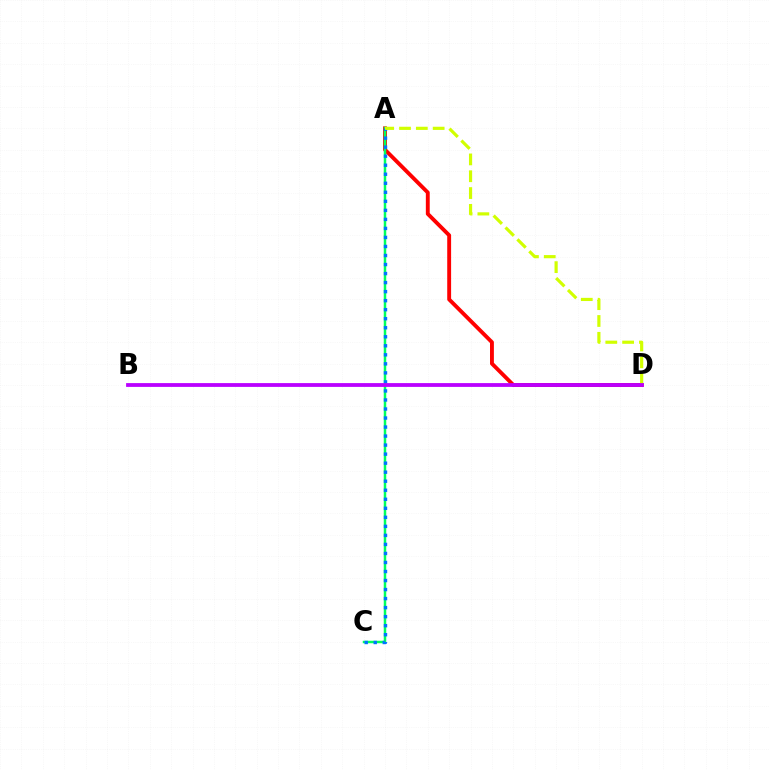{('A', 'D'): [{'color': '#ff0000', 'line_style': 'solid', 'thickness': 2.79}, {'color': '#d1ff00', 'line_style': 'dashed', 'thickness': 2.29}], ('A', 'C'): [{'color': '#00ff5c', 'line_style': 'solid', 'thickness': 1.8}, {'color': '#0074ff', 'line_style': 'dotted', 'thickness': 2.45}], ('B', 'D'): [{'color': '#b900ff', 'line_style': 'solid', 'thickness': 2.73}]}